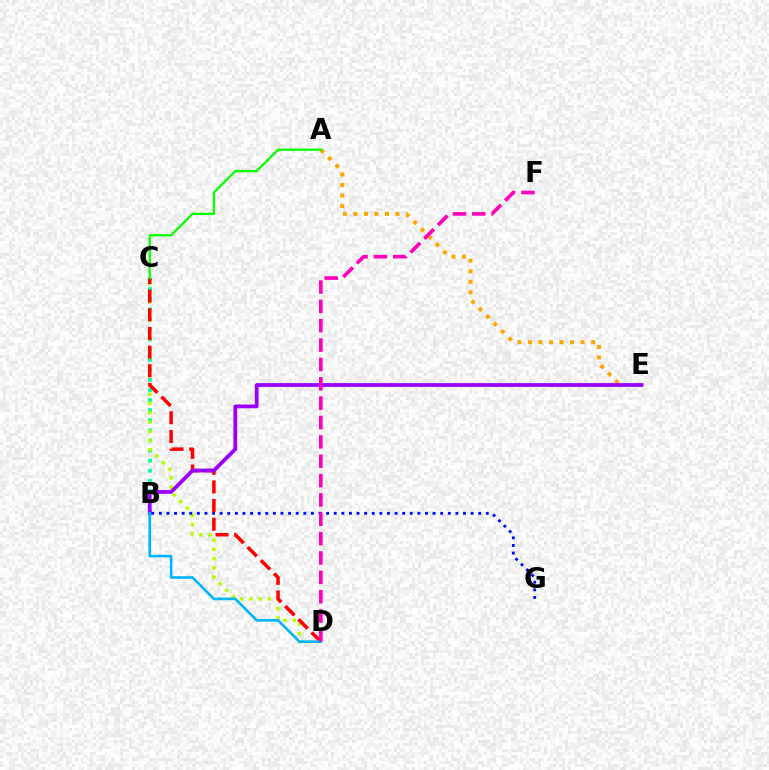{('A', 'E'): [{'color': '#ffa500', 'line_style': 'dotted', 'thickness': 2.86}], ('B', 'C'): [{'color': '#00ff9d', 'line_style': 'dotted', 'thickness': 2.74}], ('C', 'D'): [{'color': '#b3ff00', 'line_style': 'dotted', 'thickness': 2.51}, {'color': '#ff0000', 'line_style': 'dashed', 'thickness': 2.53}], ('B', 'G'): [{'color': '#0010ff', 'line_style': 'dotted', 'thickness': 2.07}], ('B', 'E'): [{'color': '#9b00ff', 'line_style': 'solid', 'thickness': 2.7}], ('B', 'D'): [{'color': '#00b5ff', 'line_style': 'solid', 'thickness': 1.89}], ('D', 'F'): [{'color': '#ff00bd', 'line_style': 'dashed', 'thickness': 2.63}], ('A', 'C'): [{'color': '#08ff00', 'line_style': 'solid', 'thickness': 1.65}]}